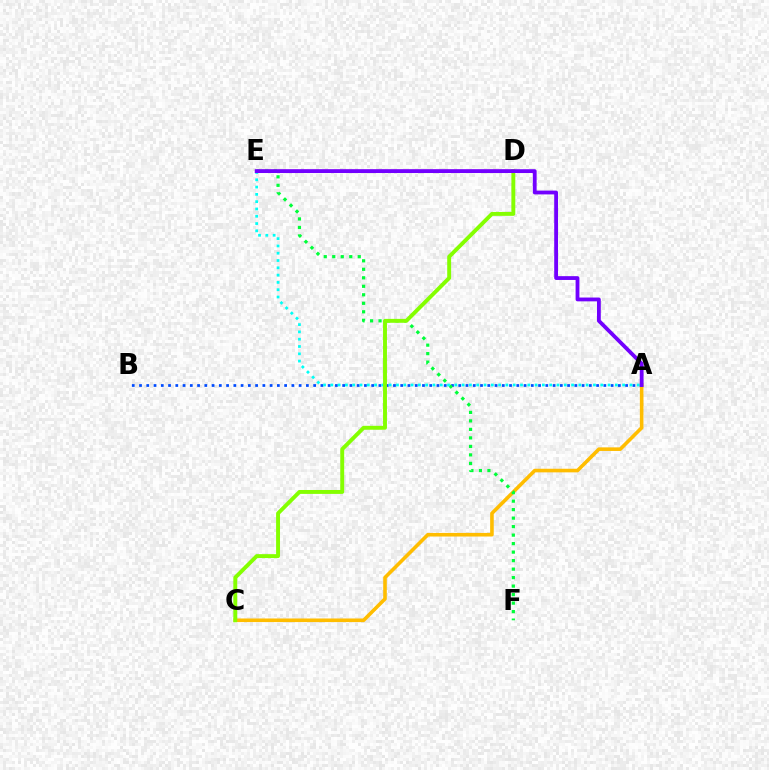{('D', 'E'): [{'color': '#ff00cf', 'line_style': 'solid', 'thickness': 1.71}, {'color': '#ff0000', 'line_style': 'dashed', 'thickness': 1.5}], ('A', 'C'): [{'color': '#ffbd00', 'line_style': 'solid', 'thickness': 2.59}], ('A', 'B'): [{'color': '#004bff', 'line_style': 'dotted', 'thickness': 1.97}], ('E', 'F'): [{'color': '#00ff39', 'line_style': 'dotted', 'thickness': 2.31}], ('A', 'E'): [{'color': '#00fff6', 'line_style': 'dotted', 'thickness': 1.98}, {'color': '#7200ff', 'line_style': 'solid', 'thickness': 2.74}], ('C', 'D'): [{'color': '#84ff00', 'line_style': 'solid', 'thickness': 2.81}]}